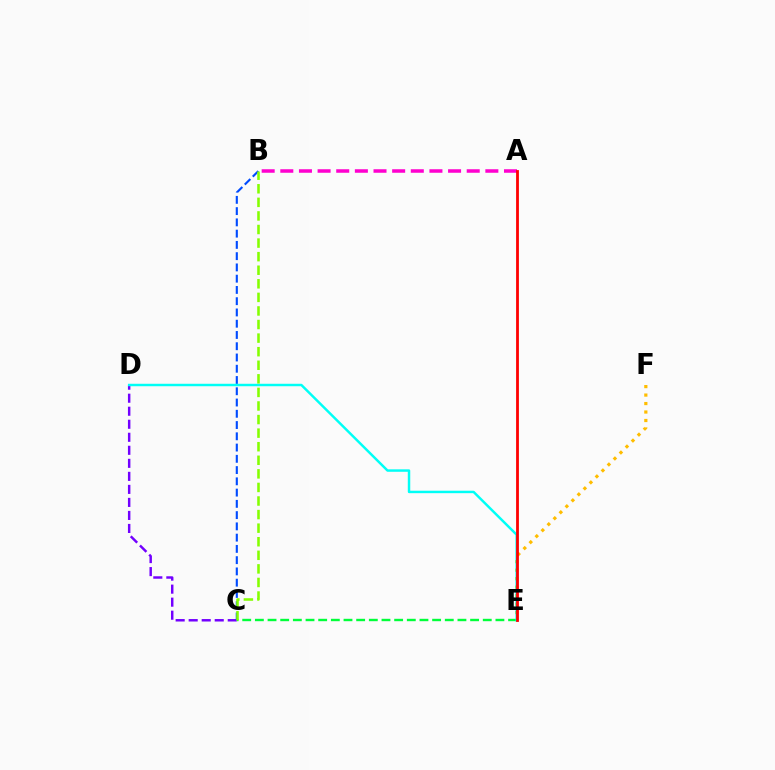{('C', 'D'): [{'color': '#7200ff', 'line_style': 'dashed', 'thickness': 1.77}], ('B', 'C'): [{'color': '#004bff', 'line_style': 'dashed', 'thickness': 1.53}, {'color': '#84ff00', 'line_style': 'dashed', 'thickness': 1.84}], ('E', 'F'): [{'color': '#ffbd00', 'line_style': 'dotted', 'thickness': 2.3}], ('C', 'E'): [{'color': '#00ff39', 'line_style': 'dashed', 'thickness': 1.72}], ('D', 'E'): [{'color': '#00fff6', 'line_style': 'solid', 'thickness': 1.77}], ('A', 'B'): [{'color': '#ff00cf', 'line_style': 'dashed', 'thickness': 2.53}], ('A', 'E'): [{'color': '#ff0000', 'line_style': 'solid', 'thickness': 2.02}]}